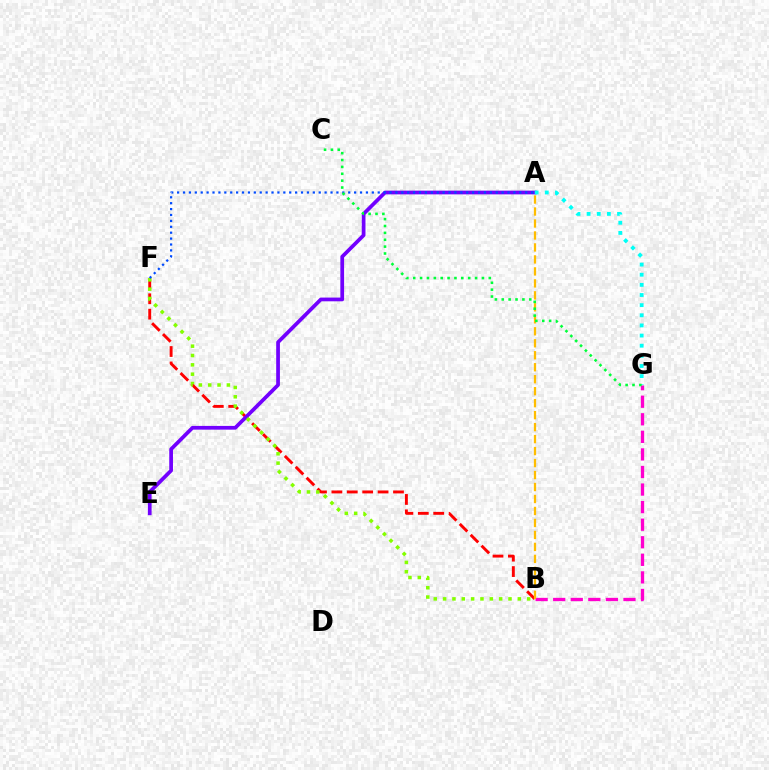{('B', 'F'): [{'color': '#ff0000', 'line_style': 'dashed', 'thickness': 2.09}, {'color': '#84ff00', 'line_style': 'dotted', 'thickness': 2.54}], ('B', 'G'): [{'color': '#ff00cf', 'line_style': 'dashed', 'thickness': 2.39}], ('A', 'E'): [{'color': '#7200ff', 'line_style': 'solid', 'thickness': 2.69}], ('A', 'B'): [{'color': '#ffbd00', 'line_style': 'dashed', 'thickness': 1.63}], ('A', 'F'): [{'color': '#004bff', 'line_style': 'dotted', 'thickness': 1.6}], ('A', 'G'): [{'color': '#00fff6', 'line_style': 'dotted', 'thickness': 2.75}], ('C', 'G'): [{'color': '#00ff39', 'line_style': 'dotted', 'thickness': 1.87}]}